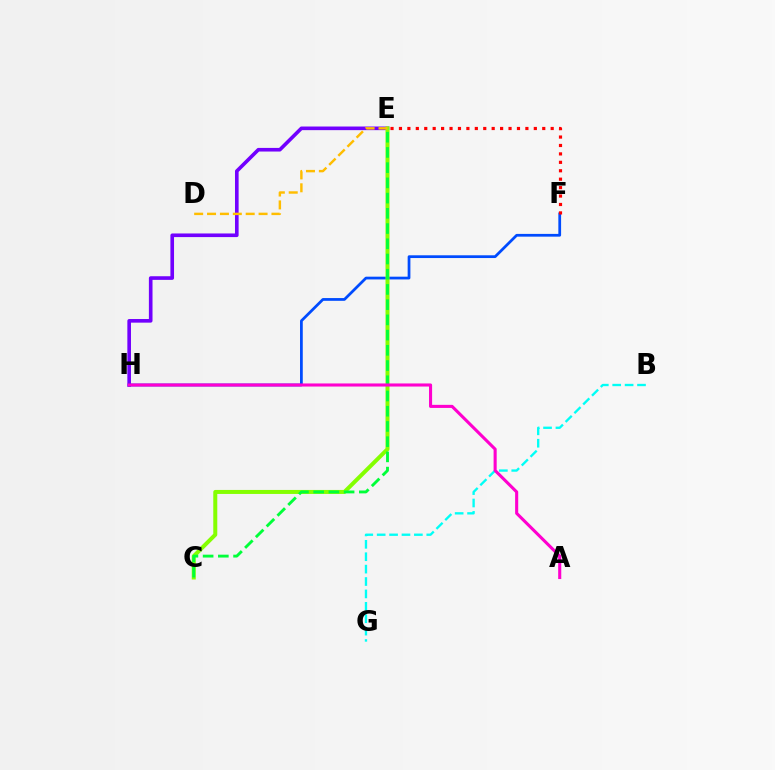{('E', 'H'): [{'color': '#7200ff', 'line_style': 'solid', 'thickness': 2.61}], ('F', 'H'): [{'color': '#004bff', 'line_style': 'solid', 'thickness': 1.98}], ('C', 'E'): [{'color': '#84ff00', 'line_style': 'solid', 'thickness': 2.88}, {'color': '#00ff39', 'line_style': 'dashed', 'thickness': 2.07}], ('B', 'G'): [{'color': '#00fff6', 'line_style': 'dashed', 'thickness': 1.68}], ('D', 'E'): [{'color': '#ffbd00', 'line_style': 'dashed', 'thickness': 1.75}], ('A', 'H'): [{'color': '#ff00cf', 'line_style': 'solid', 'thickness': 2.22}], ('E', 'F'): [{'color': '#ff0000', 'line_style': 'dotted', 'thickness': 2.29}]}